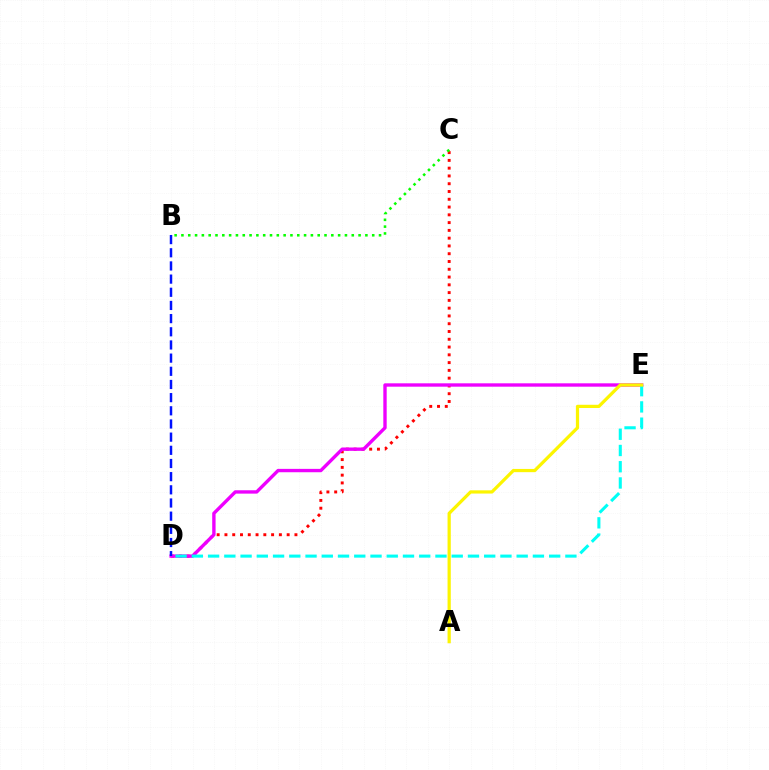{('C', 'D'): [{'color': '#ff0000', 'line_style': 'dotted', 'thickness': 2.11}], ('D', 'E'): [{'color': '#ee00ff', 'line_style': 'solid', 'thickness': 2.43}, {'color': '#00fff6', 'line_style': 'dashed', 'thickness': 2.21}], ('B', 'D'): [{'color': '#0010ff', 'line_style': 'dashed', 'thickness': 1.79}], ('A', 'E'): [{'color': '#fcf500', 'line_style': 'solid', 'thickness': 2.32}], ('B', 'C'): [{'color': '#08ff00', 'line_style': 'dotted', 'thickness': 1.85}]}